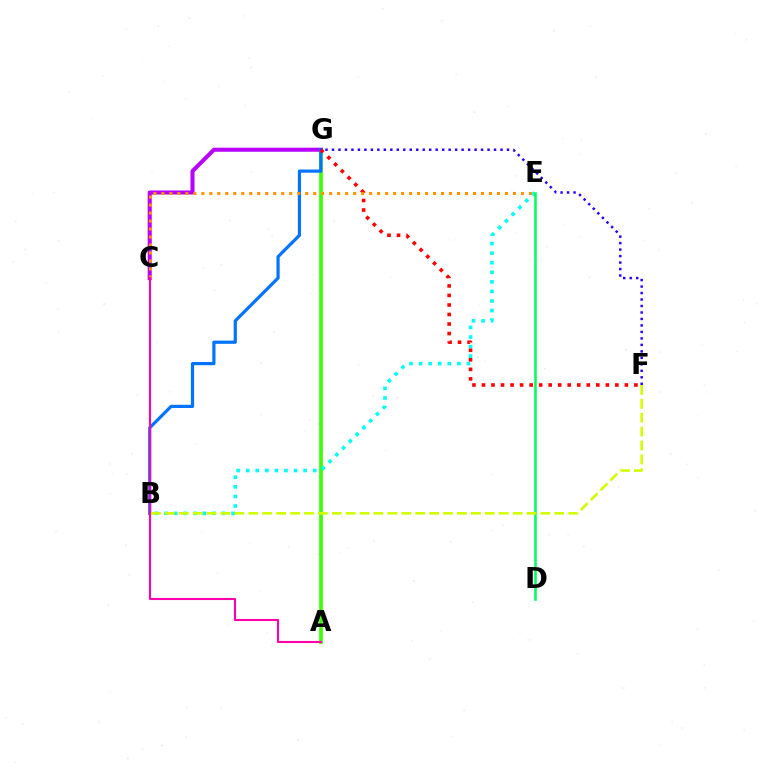{('A', 'G'): [{'color': '#3dff00', 'line_style': 'solid', 'thickness': 2.63}], ('C', 'G'): [{'color': '#b900ff', 'line_style': 'solid', 'thickness': 2.93}], ('B', 'G'): [{'color': '#0074ff', 'line_style': 'solid', 'thickness': 2.3}], ('B', 'E'): [{'color': '#00fff6', 'line_style': 'dotted', 'thickness': 2.6}], ('F', 'G'): [{'color': '#ff0000', 'line_style': 'dotted', 'thickness': 2.59}, {'color': '#2500ff', 'line_style': 'dotted', 'thickness': 1.76}], ('C', 'E'): [{'color': '#ff9400', 'line_style': 'dotted', 'thickness': 2.17}], ('D', 'E'): [{'color': '#00ff5c', 'line_style': 'solid', 'thickness': 1.84}], ('A', 'C'): [{'color': '#ff00ac', 'line_style': 'solid', 'thickness': 1.5}], ('B', 'F'): [{'color': '#d1ff00', 'line_style': 'dashed', 'thickness': 1.89}]}